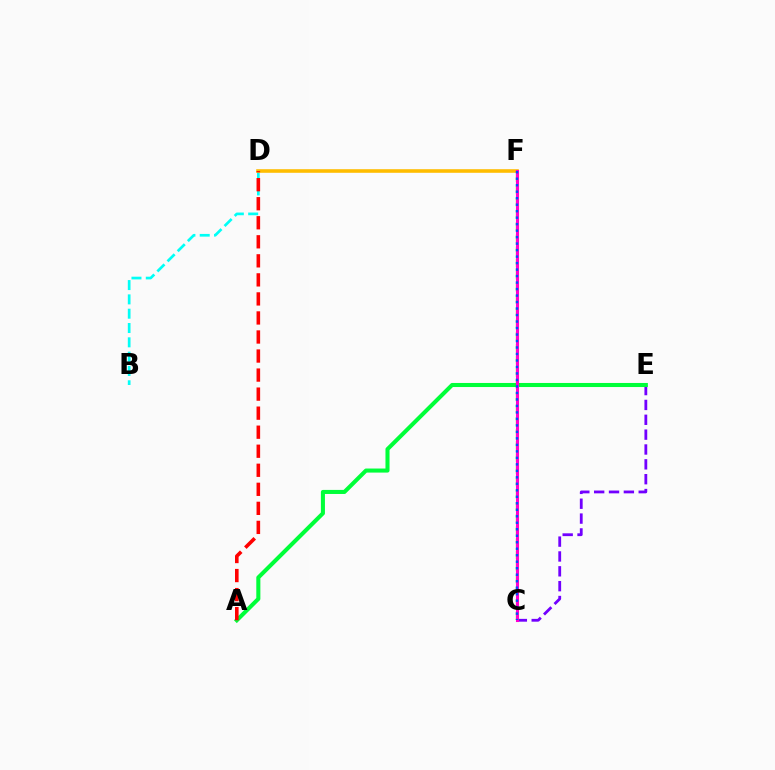{('B', 'D'): [{'color': '#00fff6', 'line_style': 'dashed', 'thickness': 1.94}], ('C', 'F'): [{'color': '#84ff00', 'line_style': 'dashed', 'thickness': 1.65}, {'color': '#ff00cf', 'line_style': 'solid', 'thickness': 2.2}, {'color': '#004bff', 'line_style': 'dotted', 'thickness': 1.76}], ('D', 'F'): [{'color': '#ffbd00', 'line_style': 'solid', 'thickness': 2.58}], ('C', 'E'): [{'color': '#7200ff', 'line_style': 'dashed', 'thickness': 2.02}], ('A', 'E'): [{'color': '#00ff39', 'line_style': 'solid', 'thickness': 2.92}], ('A', 'D'): [{'color': '#ff0000', 'line_style': 'dashed', 'thickness': 2.59}]}